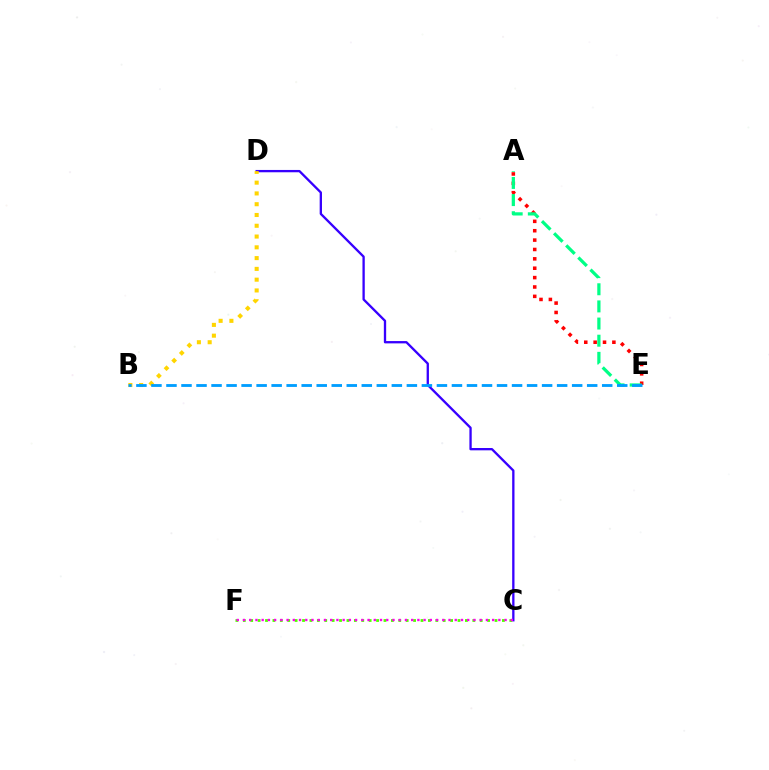{('C', 'D'): [{'color': '#3700ff', 'line_style': 'solid', 'thickness': 1.67}], ('A', 'E'): [{'color': '#ff0000', 'line_style': 'dotted', 'thickness': 2.55}, {'color': '#00ff86', 'line_style': 'dashed', 'thickness': 2.33}], ('B', 'D'): [{'color': '#ffd500', 'line_style': 'dotted', 'thickness': 2.93}], ('C', 'F'): [{'color': '#4fff00', 'line_style': 'dotted', 'thickness': 2.01}, {'color': '#ff00ed', 'line_style': 'dotted', 'thickness': 1.69}], ('B', 'E'): [{'color': '#009eff', 'line_style': 'dashed', 'thickness': 2.04}]}